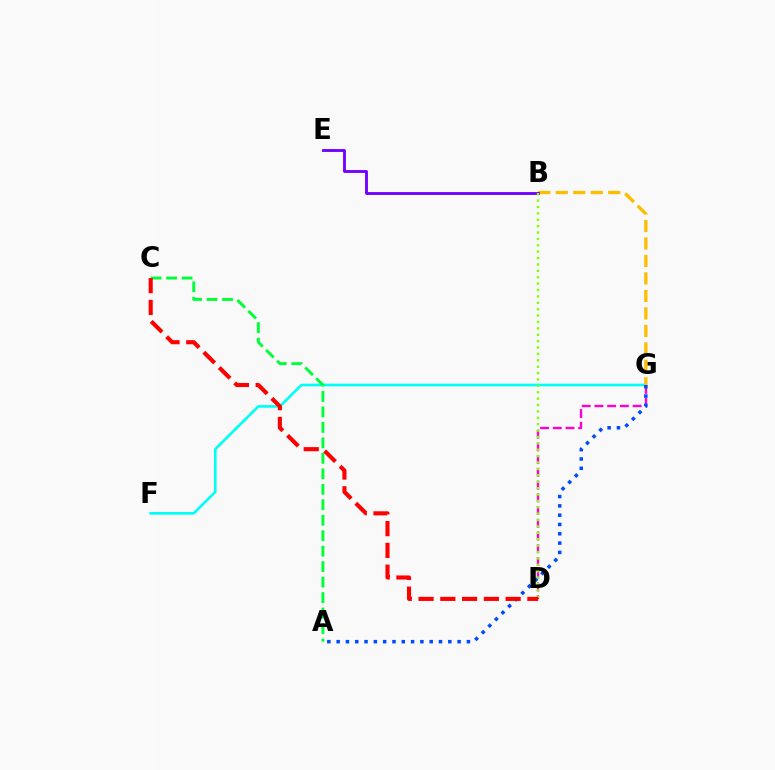{('D', 'G'): [{'color': '#ff00cf', 'line_style': 'dashed', 'thickness': 1.73}], ('F', 'G'): [{'color': '#00fff6', 'line_style': 'solid', 'thickness': 1.91}], ('B', 'G'): [{'color': '#ffbd00', 'line_style': 'dashed', 'thickness': 2.38}], ('A', 'G'): [{'color': '#004bff', 'line_style': 'dotted', 'thickness': 2.53}], ('B', 'E'): [{'color': '#7200ff', 'line_style': 'solid', 'thickness': 2.05}], ('B', 'D'): [{'color': '#84ff00', 'line_style': 'dotted', 'thickness': 1.74}], ('A', 'C'): [{'color': '#00ff39', 'line_style': 'dashed', 'thickness': 2.1}], ('C', 'D'): [{'color': '#ff0000', 'line_style': 'dashed', 'thickness': 2.96}]}